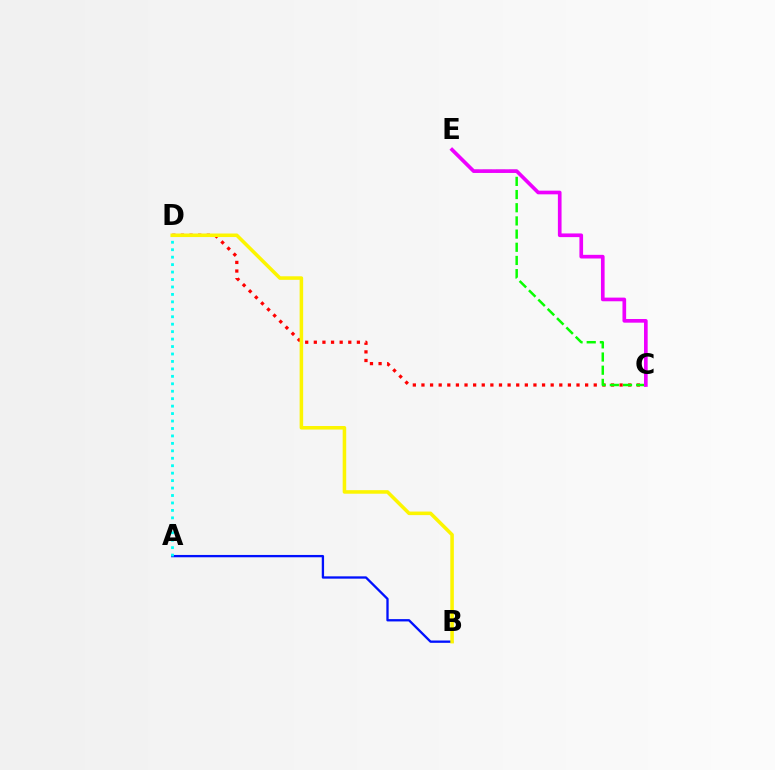{('C', 'D'): [{'color': '#ff0000', 'line_style': 'dotted', 'thickness': 2.34}], ('C', 'E'): [{'color': '#08ff00', 'line_style': 'dashed', 'thickness': 1.79}, {'color': '#ee00ff', 'line_style': 'solid', 'thickness': 2.64}], ('A', 'B'): [{'color': '#0010ff', 'line_style': 'solid', 'thickness': 1.67}], ('A', 'D'): [{'color': '#00fff6', 'line_style': 'dotted', 'thickness': 2.02}], ('B', 'D'): [{'color': '#fcf500', 'line_style': 'solid', 'thickness': 2.55}]}